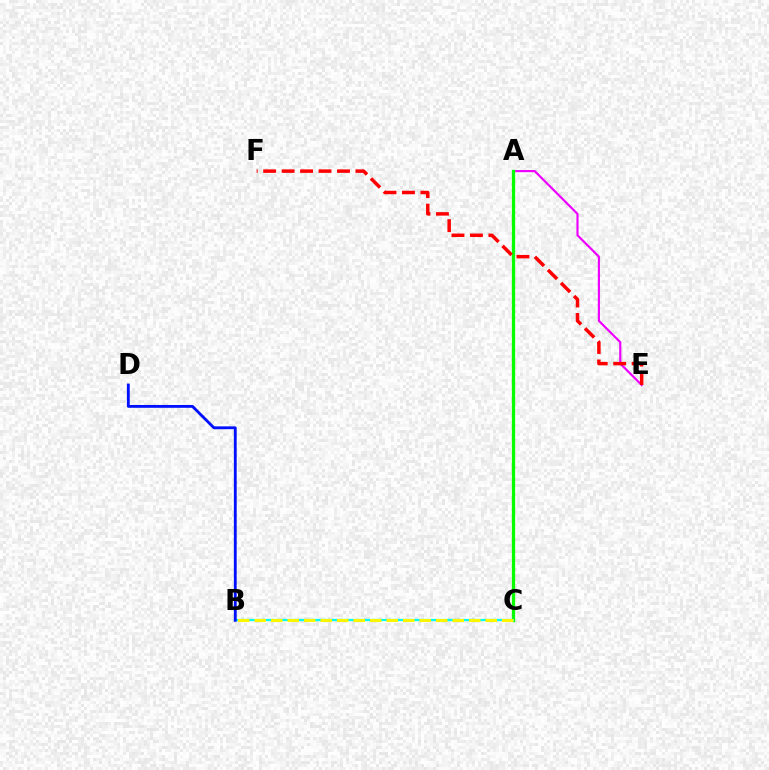{('A', 'E'): [{'color': '#ee00ff', 'line_style': 'solid', 'thickness': 1.56}], ('A', 'C'): [{'color': '#08ff00', 'line_style': 'solid', 'thickness': 2.36}], ('B', 'C'): [{'color': '#00fff6', 'line_style': 'solid', 'thickness': 1.62}, {'color': '#fcf500', 'line_style': 'dashed', 'thickness': 2.24}], ('B', 'D'): [{'color': '#0010ff', 'line_style': 'solid', 'thickness': 2.04}], ('E', 'F'): [{'color': '#ff0000', 'line_style': 'dashed', 'thickness': 2.51}]}